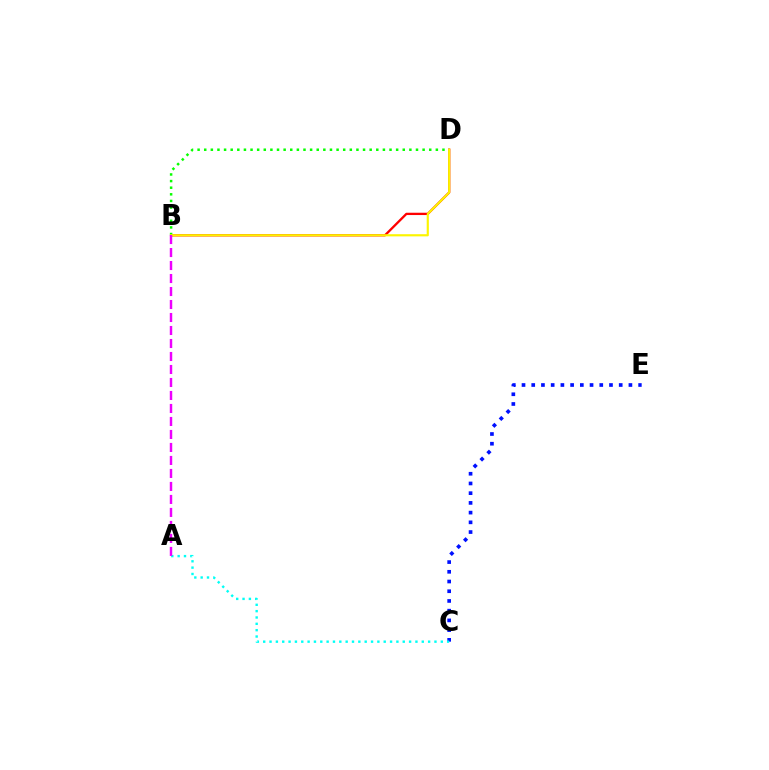{('B', 'D'): [{'color': '#ff0000', 'line_style': 'solid', 'thickness': 1.66}, {'color': '#08ff00', 'line_style': 'dotted', 'thickness': 1.8}, {'color': '#fcf500', 'line_style': 'solid', 'thickness': 1.56}], ('C', 'E'): [{'color': '#0010ff', 'line_style': 'dotted', 'thickness': 2.64}], ('A', 'C'): [{'color': '#00fff6', 'line_style': 'dotted', 'thickness': 1.72}], ('A', 'B'): [{'color': '#ee00ff', 'line_style': 'dashed', 'thickness': 1.77}]}